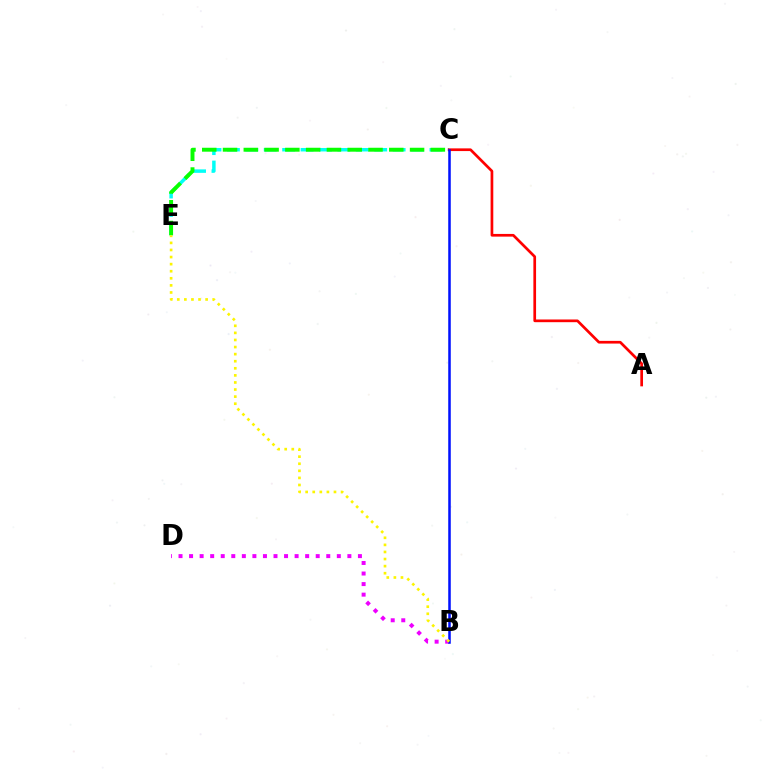{('C', 'E'): [{'color': '#00fff6', 'line_style': 'dashed', 'thickness': 2.5}, {'color': '#08ff00', 'line_style': 'dashed', 'thickness': 2.82}], ('A', 'C'): [{'color': '#ff0000', 'line_style': 'solid', 'thickness': 1.94}], ('B', 'D'): [{'color': '#ee00ff', 'line_style': 'dotted', 'thickness': 2.87}], ('B', 'C'): [{'color': '#0010ff', 'line_style': 'solid', 'thickness': 1.82}], ('B', 'E'): [{'color': '#fcf500', 'line_style': 'dotted', 'thickness': 1.92}]}